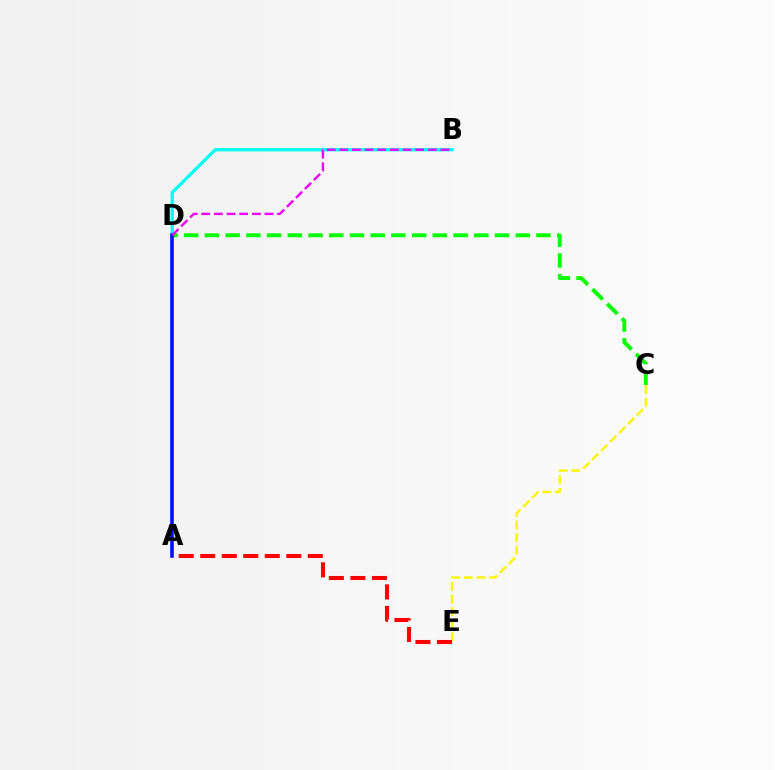{('B', 'D'): [{'color': '#00fff6', 'line_style': 'solid', 'thickness': 2.34}, {'color': '#ee00ff', 'line_style': 'dashed', 'thickness': 1.72}], ('C', 'D'): [{'color': '#08ff00', 'line_style': 'dashed', 'thickness': 2.81}], ('A', 'D'): [{'color': '#0010ff', 'line_style': 'solid', 'thickness': 2.59}], ('C', 'E'): [{'color': '#fcf500', 'line_style': 'dashed', 'thickness': 1.71}], ('A', 'E'): [{'color': '#ff0000', 'line_style': 'dashed', 'thickness': 2.92}]}